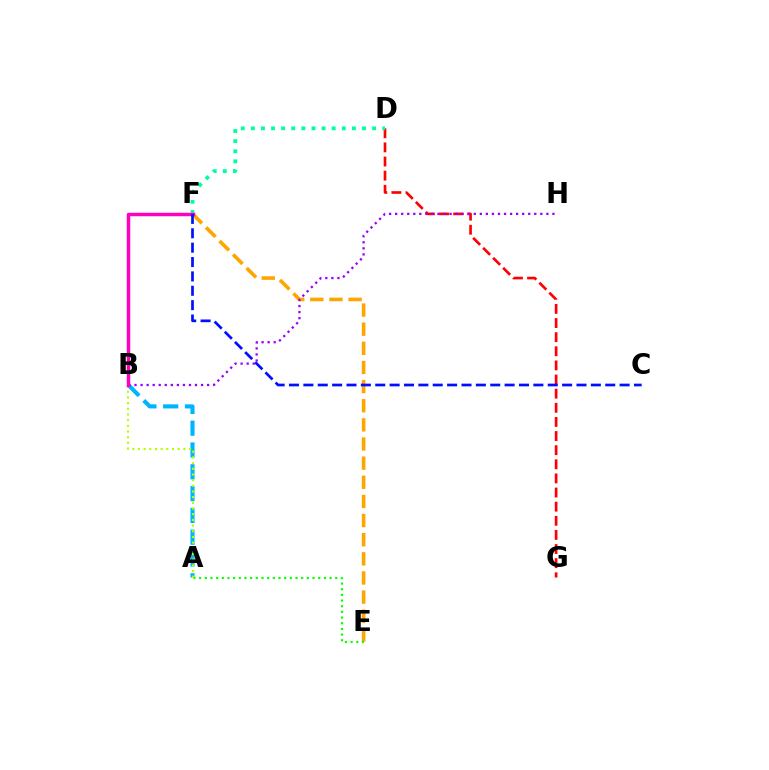{('D', 'G'): [{'color': '#ff0000', 'line_style': 'dashed', 'thickness': 1.92}], ('A', 'B'): [{'color': '#00b5ff', 'line_style': 'dashed', 'thickness': 2.96}, {'color': '#b3ff00', 'line_style': 'dotted', 'thickness': 1.54}], ('E', 'F'): [{'color': '#ffa500', 'line_style': 'dashed', 'thickness': 2.6}], ('D', 'F'): [{'color': '#00ff9d', 'line_style': 'dotted', 'thickness': 2.75}], ('B', 'H'): [{'color': '#9b00ff', 'line_style': 'dotted', 'thickness': 1.64}], ('A', 'E'): [{'color': '#08ff00', 'line_style': 'dotted', 'thickness': 1.54}], ('B', 'F'): [{'color': '#ff00bd', 'line_style': 'solid', 'thickness': 2.5}], ('C', 'F'): [{'color': '#0010ff', 'line_style': 'dashed', 'thickness': 1.95}]}